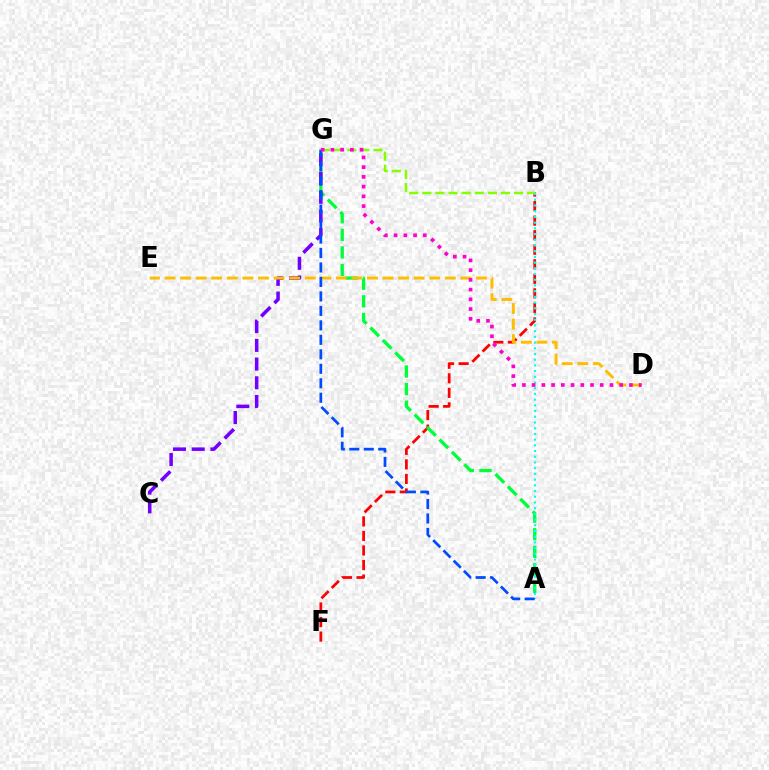{('B', 'F'): [{'color': '#ff0000', 'line_style': 'dashed', 'thickness': 1.98}], ('A', 'G'): [{'color': '#00ff39', 'line_style': 'dashed', 'thickness': 2.39}, {'color': '#004bff', 'line_style': 'dashed', 'thickness': 1.97}], ('B', 'G'): [{'color': '#84ff00', 'line_style': 'dashed', 'thickness': 1.78}], ('C', 'G'): [{'color': '#7200ff', 'line_style': 'dashed', 'thickness': 2.54}], ('A', 'B'): [{'color': '#00fff6', 'line_style': 'dotted', 'thickness': 1.55}], ('D', 'E'): [{'color': '#ffbd00', 'line_style': 'dashed', 'thickness': 2.12}], ('D', 'G'): [{'color': '#ff00cf', 'line_style': 'dotted', 'thickness': 2.64}]}